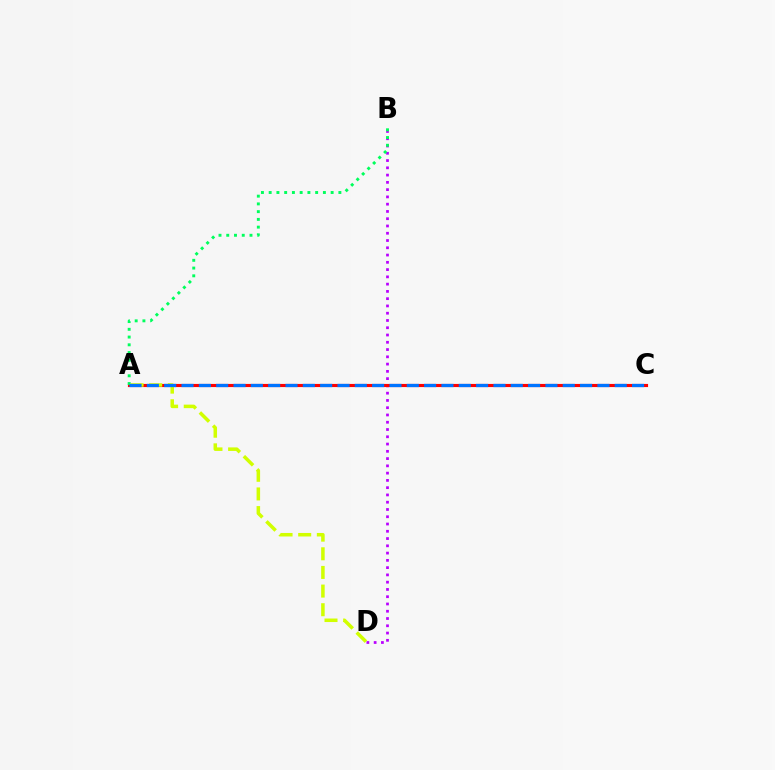{('B', 'D'): [{'color': '#b900ff', 'line_style': 'dotted', 'thickness': 1.98}], ('A', 'C'): [{'color': '#ff0000', 'line_style': 'solid', 'thickness': 2.26}, {'color': '#0074ff', 'line_style': 'dashed', 'thickness': 2.35}], ('A', 'B'): [{'color': '#00ff5c', 'line_style': 'dotted', 'thickness': 2.1}], ('A', 'D'): [{'color': '#d1ff00', 'line_style': 'dashed', 'thickness': 2.53}]}